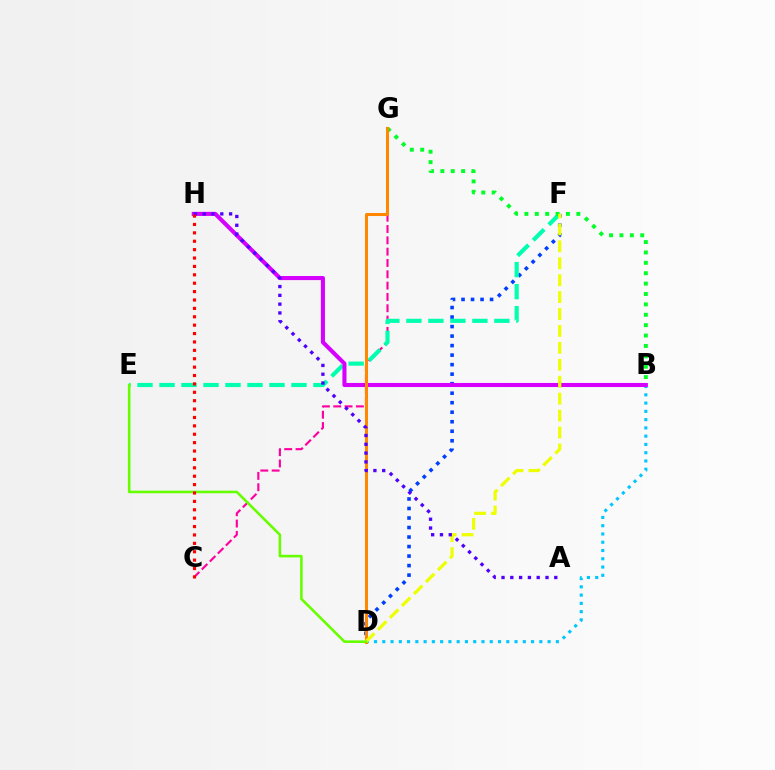{('B', 'D'): [{'color': '#00c7ff', 'line_style': 'dotted', 'thickness': 2.25}], ('C', 'G'): [{'color': '#ff00a0', 'line_style': 'dashed', 'thickness': 1.54}], ('D', 'F'): [{'color': '#003fff', 'line_style': 'dotted', 'thickness': 2.59}, {'color': '#eeff00', 'line_style': 'dashed', 'thickness': 2.3}], ('E', 'F'): [{'color': '#00ffaf', 'line_style': 'dashed', 'thickness': 2.99}], ('B', 'G'): [{'color': '#00ff27', 'line_style': 'dotted', 'thickness': 2.82}], ('B', 'H'): [{'color': '#d600ff', 'line_style': 'solid', 'thickness': 2.93}], ('D', 'G'): [{'color': '#ff8800', 'line_style': 'solid', 'thickness': 2.18}], ('A', 'H'): [{'color': '#4f00ff', 'line_style': 'dotted', 'thickness': 2.39}], ('D', 'E'): [{'color': '#66ff00', 'line_style': 'solid', 'thickness': 1.86}], ('C', 'H'): [{'color': '#ff0000', 'line_style': 'dotted', 'thickness': 2.28}]}